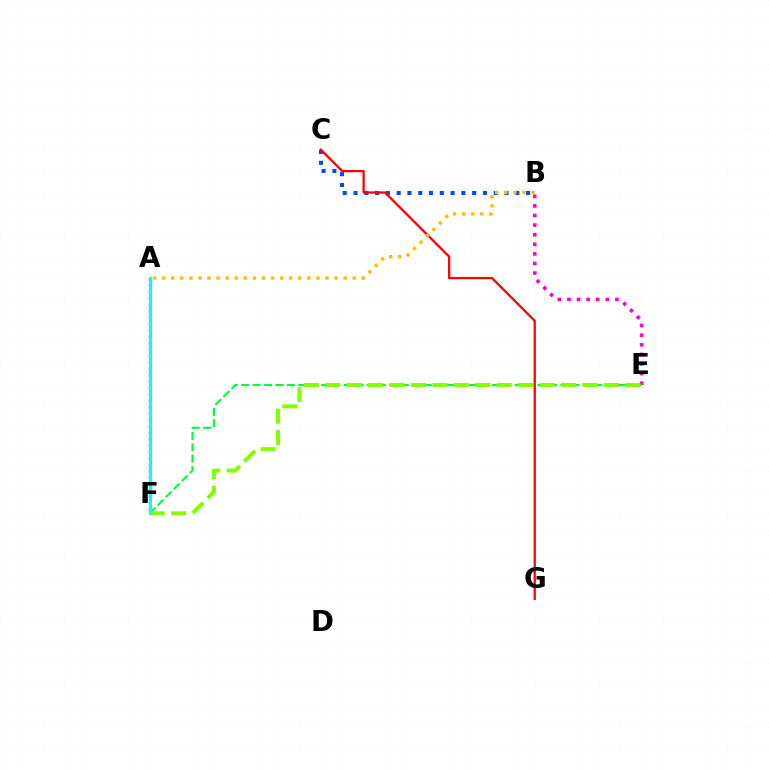{('B', 'E'): [{'color': '#ff00cf', 'line_style': 'dotted', 'thickness': 2.61}], ('B', 'C'): [{'color': '#004bff', 'line_style': 'dotted', 'thickness': 2.93}], ('C', 'G'): [{'color': '#ff0000', 'line_style': 'solid', 'thickness': 1.64}], ('E', 'F'): [{'color': '#00ff39', 'line_style': 'dashed', 'thickness': 1.55}, {'color': '#84ff00', 'line_style': 'dashed', 'thickness': 2.91}], ('A', 'B'): [{'color': '#ffbd00', 'line_style': 'dotted', 'thickness': 2.46}], ('A', 'F'): [{'color': '#7200ff', 'line_style': 'dotted', 'thickness': 1.74}, {'color': '#00fff6', 'line_style': 'solid', 'thickness': 2.2}]}